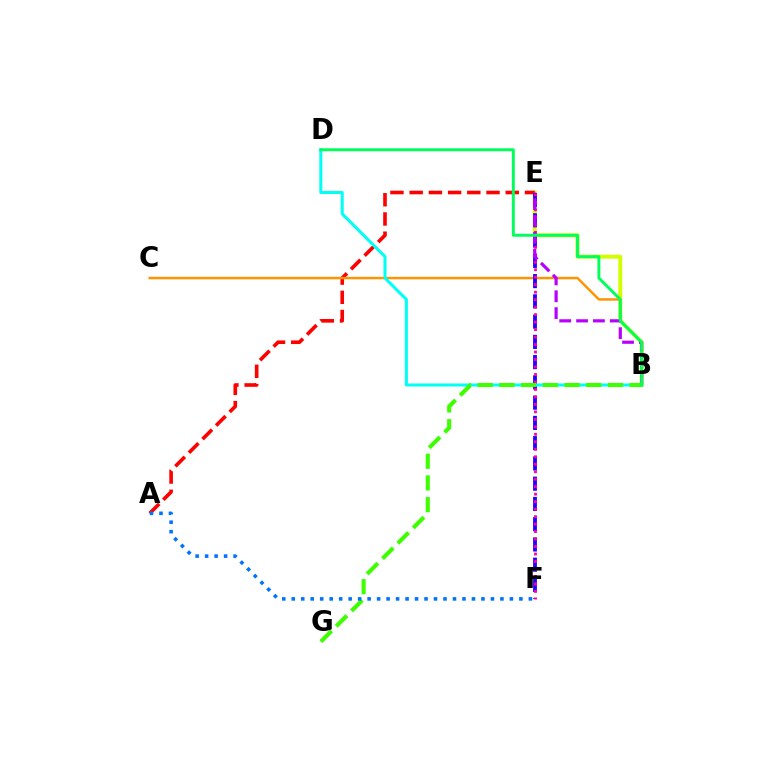{('B', 'E'): [{'color': '#d1ff00', 'line_style': 'solid', 'thickness': 2.84}, {'color': '#b900ff', 'line_style': 'dashed', 'thickness': 2.29}], ('A', 'E'): [{'color': '#ff0000', 'line_style': 'dashed', 'thickness': 2.61}], ('B', 'C'): [{'color': '#ff9400', 'line_style': 'solid', 'thickness': 1.77}], ('E', 'F'): [{'color': '#2500ff', 'line_style': 'dashed', 'thickness': 2.75}, {'color': '#ff00ac', 'line_style': 'dotted', 'thickness': 2.03}], ('B', 'D'): [{'color': '#00fff6', 'line_style': 'solid', 'thickness': 2.18}, {'color': '#00ff5c', 'line_style': 'solid', 'thickness': 2.13}], ('B', 'G'): [{'color': '#3dff00', 'line_style': 'dashed', 'thickness': 2.95}], ('A', 'F'): [{'color': '#0074ff', 'line_style': 'dotted', 'thickness': 2.58}]}